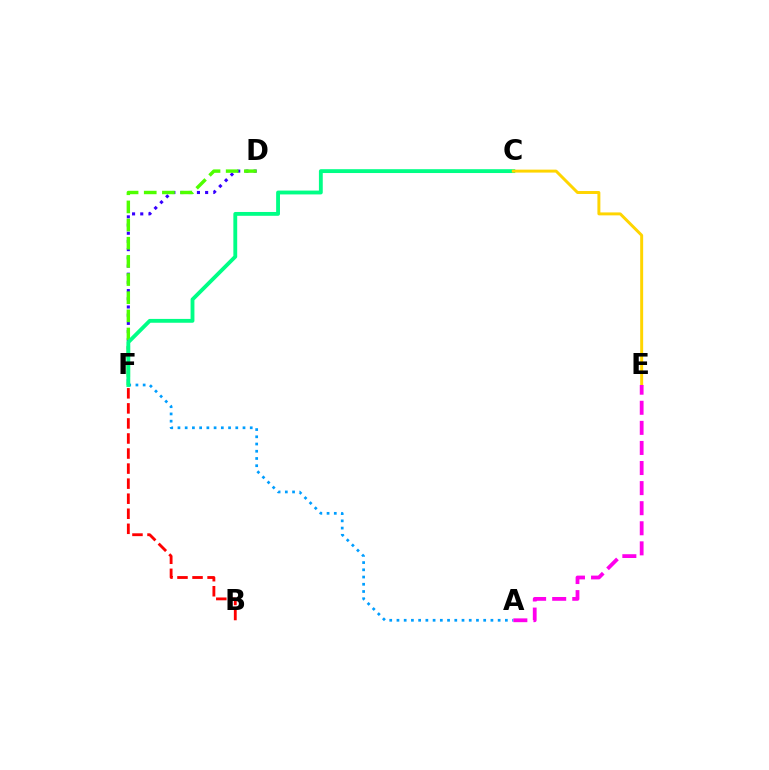{('D', 'F'): [{'color': '#3700ff', 'line_style': 'dotted', 'thickness': 2.23}, {'color': '#4fff00', 'line_style': 'dashed', 'thickness': 2.47}], ('A', 'F'): [{'color': '#009eff', 'line_style': 'dotted', 'thickness': 1.96}], ('B', 'F'): [{'color': '#ff0000', 'line_style': 'dashed', 'thickness': 2.04}], ('C', 'F'): [{'color': '#00ff86', 'line_style': 'solid', 'thickness': 2.76}], ('C', 'E'): [{'color': '#ffd500', 'line_style': 'solid', 'thickness': 2.13}], ('A', 'E'): [{'color': '#ff00ed', 'line_style': 'dashed', 'thickness': 2.73}]}